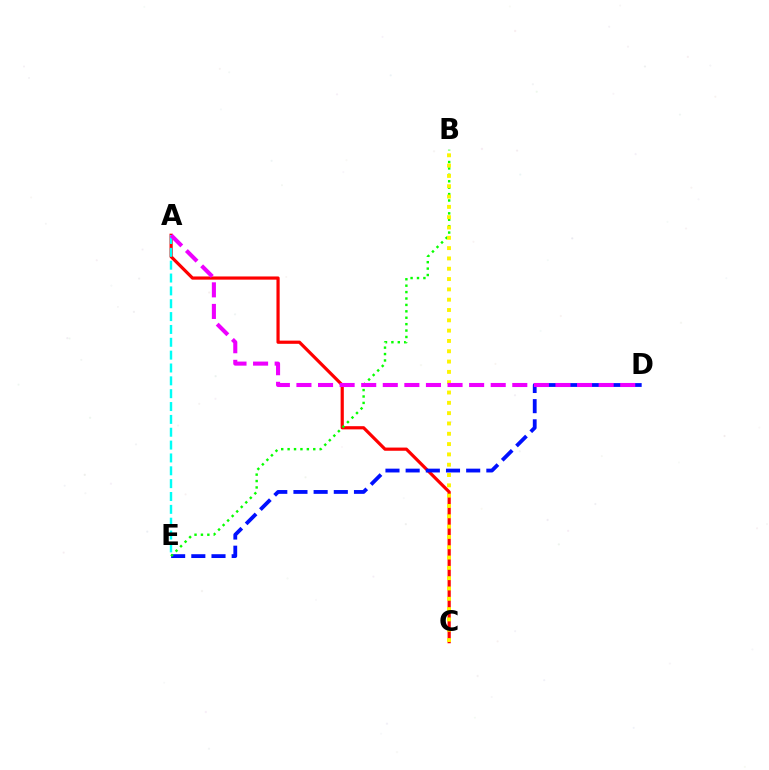{('A', 'C'): [{'color': '#ff0000', 'line_style': 'solid', 'thickness': 2.3}], ('D', 'E'): [{'color': '#0010ff', 'line_style': 'dashed', 'thickness': 2.74}], ('A', 'E'): [{'color': '#00fff6', 'line_style': 'dashed', 'thickness': 1.75}], ('B', 'E'): [{'color': '#08ff00', 'line_style': 'dotted', 'thickness': 1.74}], ('B', 'C'): [{'color': '#fcf500', 'line_style': 'dotted', 'thickness': 2.8}], ('A', 'D'): [{'color': '#ee00ff', 'line_style': 'dashed', 'thickness': 2.93}]}